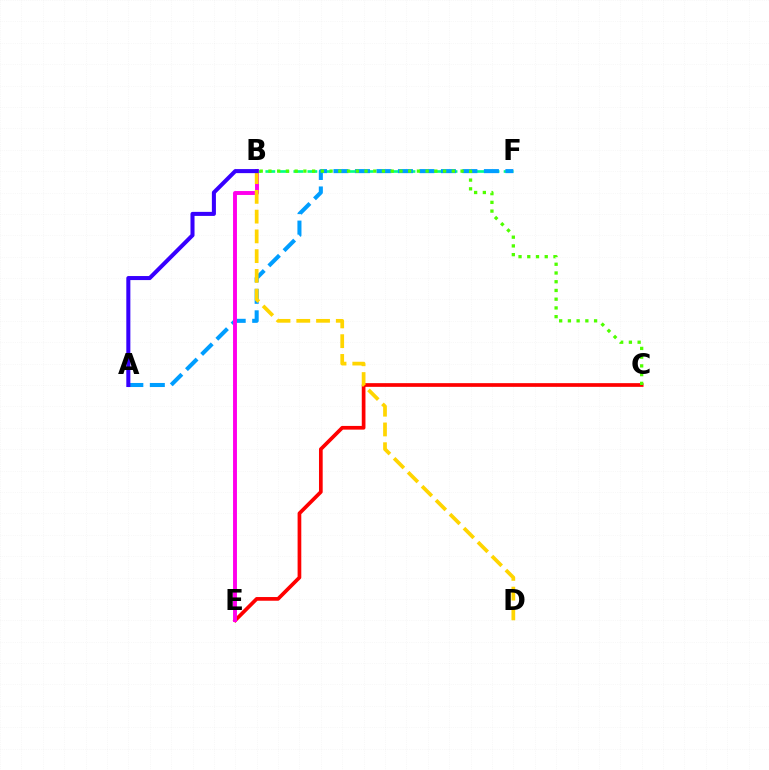{('B', 'F'): [{'color': '#00ff86', 'line_style': 'dashed', 'thickness': 1.9}], ('A', 'F'): [{'color': '#009eff', 'line_style': 'dashed', 'thickness': 2.92}], ('C', 'E'): [{'color': '#ff0000', 'line_style': 'solid', 'thickness': 2.66}], ('B', 'E'): [{'color': '#ff00ed', 'line_style': 'solid', 'thickness': 2.82}], ('B', 'D'): [{'color': '#ffd500', 'line_style': 'dashed', 'thickness': 2.68}], ('B', 'C'): [{'color': '#4fff00', 'line_style': 'dotted', 'thickness': 2.37}], ('A', 'B'): [{'color': '#3700ff', 'line_style': 'solid', 'thickness': 2.91}]}